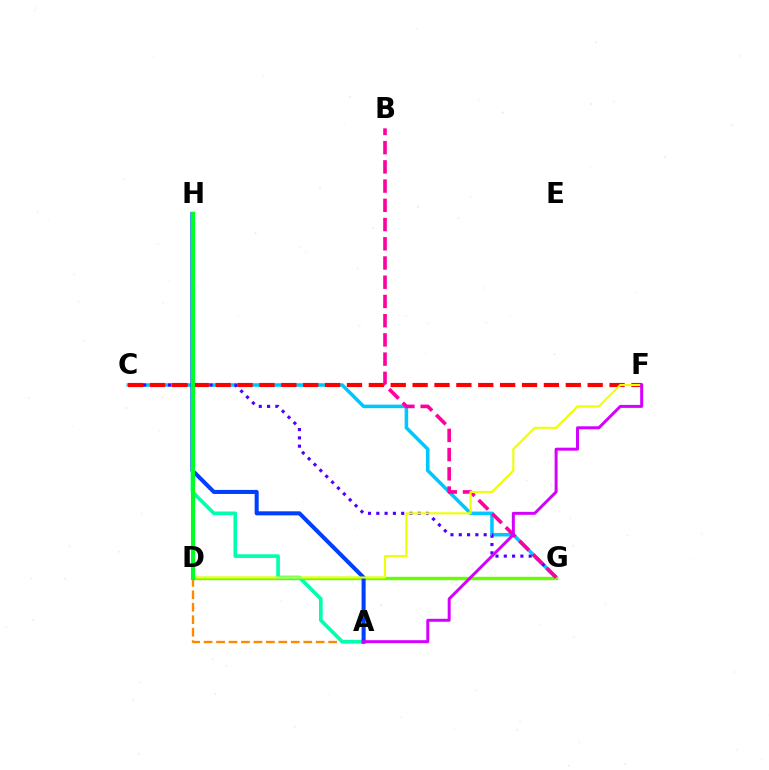{('C', 'G'): [{'color': '#00c7ff', 'line_style': 'solid', 'thickness': 2.55}, {'color': '#4f00ff', 'line_style': 'dotted', 'thickness': 2.26}], ('D', 'G'): [{'color': '#66ff00', 'line_style': 'solid', 'thickness': 2.44}], ('A', 'D'): [{'color': '#ff8800', 'line_style': 'dashed', 'thickness': 1.69}], ('C', 'F'): [{'color': '#ff0000', 'line_style': 'dashed', 'thickness': 2.97}], ('A', 'H'): [{'color': '#00ffaf', 'line_style': 'solid', 'thickness': 2.63}, {'color': '#003fff', 'line_style': 'solid', 'thickness': 2.91}], ('B', 'G'): [{'color': '#ff00a0', 'line_style': 'dashed', 'thickness': 2.61}], ('D', 'F'): [{'color': '#eeff00', 'line_style': 'solid', 'thickness': 1.51}], ('D', 'H'): [{'color': '#00ff27', 'line_style': 'solid', 'thickness': 2.99}], ('A', 'F'): [{'color': '#d600ff', 'line_style': 'solid', 'thickness': 2.14}]}